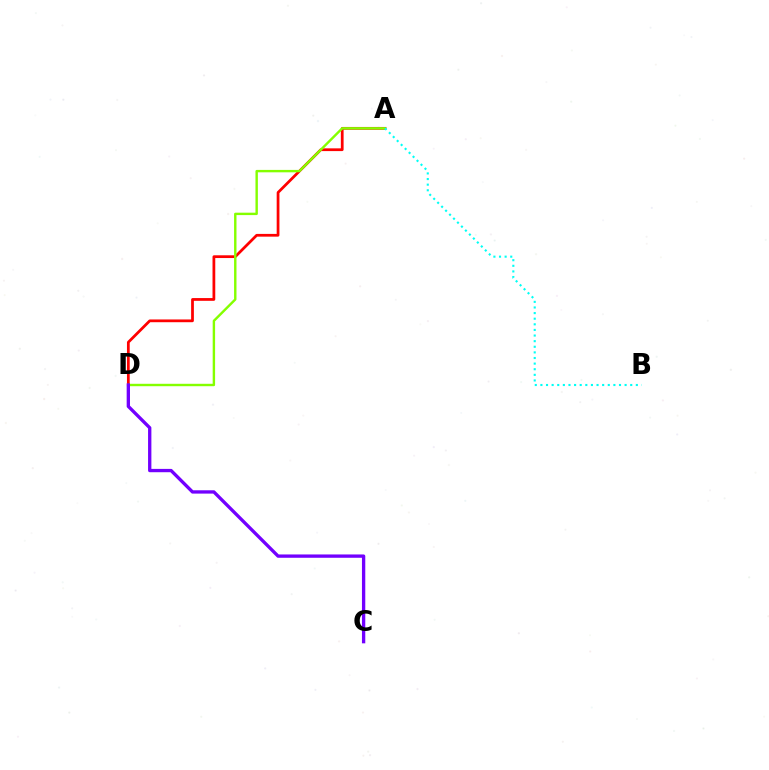{('A', 'D'): [{'color': '#ff0000', 'line_style': 'solid', 'thickness': 1.98}, {'color': '#84ff00', 'line_style': 'solid', 'thickness': 1.74}], ('C', 'D'): [{'color': '#7200ff', 'line_style': 'solid', 'thickness': 2.39}], ('A', 'B'): [{'color': '#00fff6', 'line_style': 'dotted', 'thickness': 1.53}]}